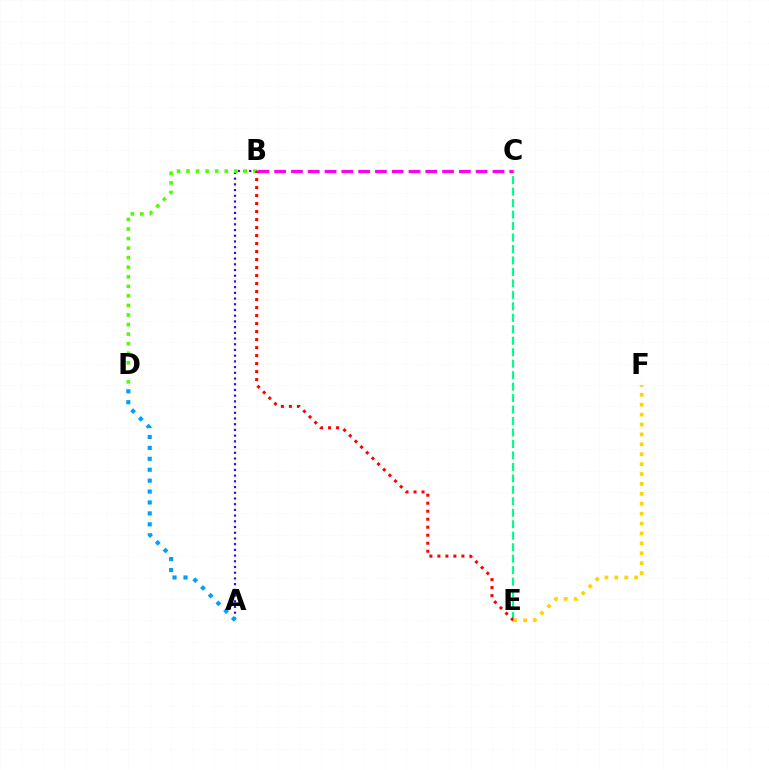{('A', 'B'): [{'color': '#3700ff', 'line_style': 'dotted', 'thickness': 1.55}], ('B', 'D'): [{'color': '#4fff00', 'line_style': 'dotted', 'thickness': 2.59}], ('C', 'E'): [{'color': '#00ff86', 'line_style': 'dashed', 'thickness': 1.56}], ('B', 'E'): [{'color': '#ff0000', 'line_style': 'dotted', 'thickness': 2.17}], ('A', 'D'): [{'color': '#009eff', 'line_style': 'dotted', 'thickness': 2.97}], ('B', 'C'): [{'color': '#ff00ed', 'line_style': 'dashed', 'thickness': 2.28}], ('E', 'F'): [{'color': '#ffd500', 'line_style': 'dotted', 'thickness': 2.69}]}